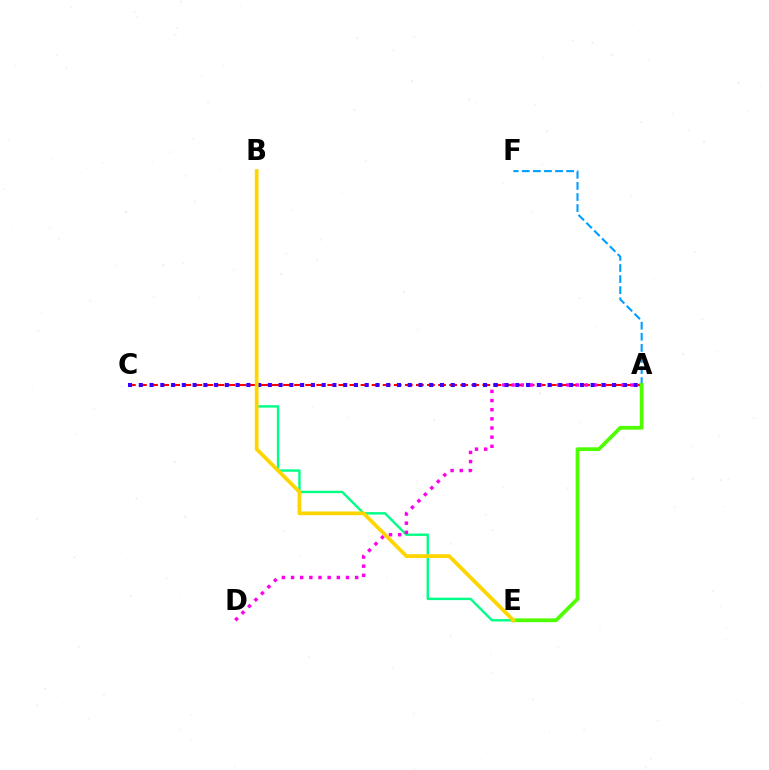{('B', 'E'): [{'color': '#00ff86', 'line_style': 'solid', 'thickness': 1.73}, {'color': '#ffd500', 'line_style': 'solid', 'thickness': 2.7}], ('A', 'C'): [{'color': '#ff0000', 'line_style': 'dashed', 'thickness': 1.5}, {'color': '#3700ff', 'line_style': 'dotted', 'thickness': 2.92}], ('A', 'D'): [{'color': '#ff00ed', 'line_style': 'dotted', 'thickness': 2.49}], ('A', 'F'): [{'color': '#009eff', 'line_style': 'dashed', 'thickness': 1.51}], ('A', 'E'): [{'color': '#4fff00', 'line_style': 'solid', 'thickness': 2.71}]}